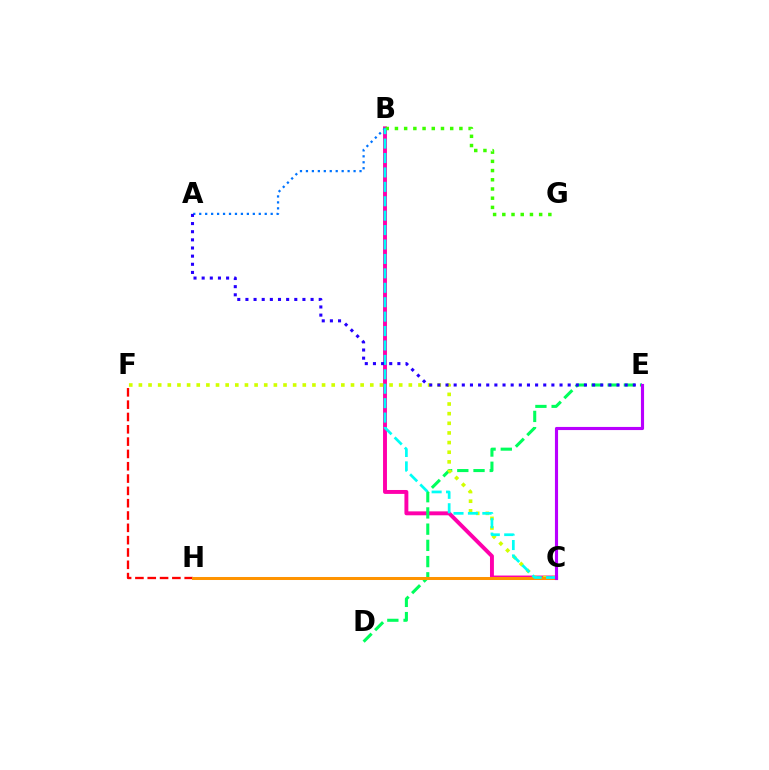{('B', 'C'): [{'color': '#ff00ac', 'line_style': 'solid', 'thickness': 2.82}, {'color': '#00fff6', 'line_style': 'dashed', 'thickness': 1.96}], ('A', 'B'): [{'color': '#0074ff', 'line_style': 'dotted', 'thickness': 1.62}], ('D', 'E'): [{'color': '#00ff5c', 'line_style': 'dashed', 'thickness': 2.2}], ('B', 'G'): [{'color': '#3dff00', 'line_style': 'dotted', 'thickness': 2.5}], ('C', 'F'): [{'color': '#d1ff00', 'line_style': 'dotted', 'thickness': 2.62}], ('F', 'H'): [{'color': '#ff0000', 'line_style': 'dashed', 'thickness': 1.67}], ('C', 'H'): [{'color': '#ff9400', 'line_style': 'solid', 'thickness': 2.17}], ('A', 'E'): [{'color': '#2500ff', 'line_style': 'dotted', 'thickness': 2.21}], ('C', 'E'): [{'color': '#b900ff', 'line_style': 'solid', 'thickness': 2.25}]}